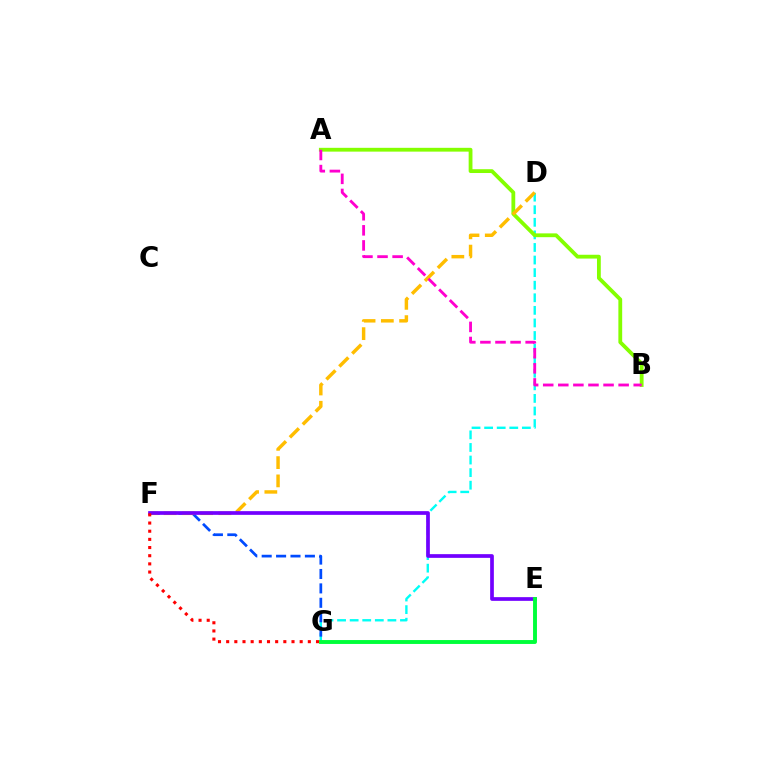{('D', 'G'): [{'color': '#00fff6', 'line_style': 'dashed', 'thickness': 1.71}], ('F', 'G'): [{'color': '#004bff', 'line_style': 'dashed', 'thickness': 1.96}, {'color': '#ff0000', 'line_style': 'dotted', 'thickness': 2.22}], ('A', 'B'): [{'color': '#84ff00', 'line_style': 'solid', 'thickness': 2.74}, {'color': '#ff00cf', 'line_style': 'dashed', 'thickness': 2.05}], ('D', 'F'): [{'color': '#ffbd00', 'line_style': 'dashed', 'thickness': 2.48}], ('E', 'F'): [{'color': '#7200ff', 'line_style': 'solid', 'thickness': 2.66}], ('E', 'G'): [{'color': '#00ff39', 'line_style': 'solid', 'thickness': 2.8}]}